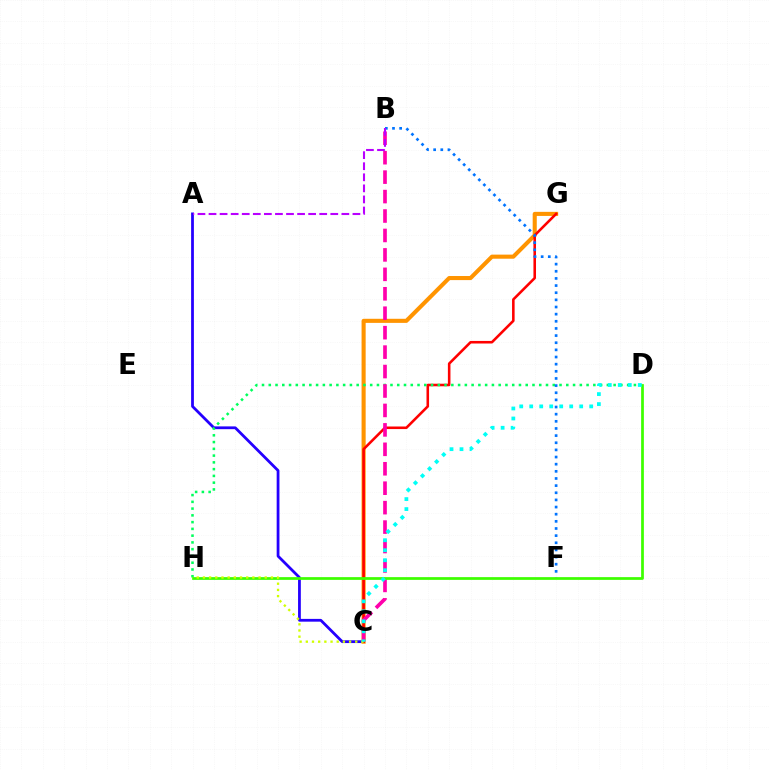{('A', 'C'): [{'color': '#2500ff', 'line_style': 'solid', 'thickness': 2.0}], ('C', 'G'): [{'color': '#ff9400', 'line_style': 'solid', 'thickness': 2.94}, {'color': '#ff0000', 'line_style': 'solid', 'thickness': 1.85}], ('D', 'H'): [{'color': '#00ff5c', 'line_style': 'dotted', 'thickness': 1.84}, {'color': '#3dff00', 'line_style': 'solid', 'thickness': 1.97}], ('B', 'C'): [{'color': '#ff00ac', 'line_style': 'dashed', 'thickness': 2.64}], ('B', 'F'): [{'color': '#0074ff', 'line_style': 'dotted', 'thickness': 1.94}], ('A', 'B'): [{'color': '#b900ff', 'line_style': 'dashed', 'thickness': 1.5}], ('C', 'H'): [{'color': '#d1ff00', 'line_style': 'dotted', 'thickness': 1.68}], ('C', 'D'): [{'color': '#00fff6', 'line_style': 'dotted', 'thickness': 2.72}]}